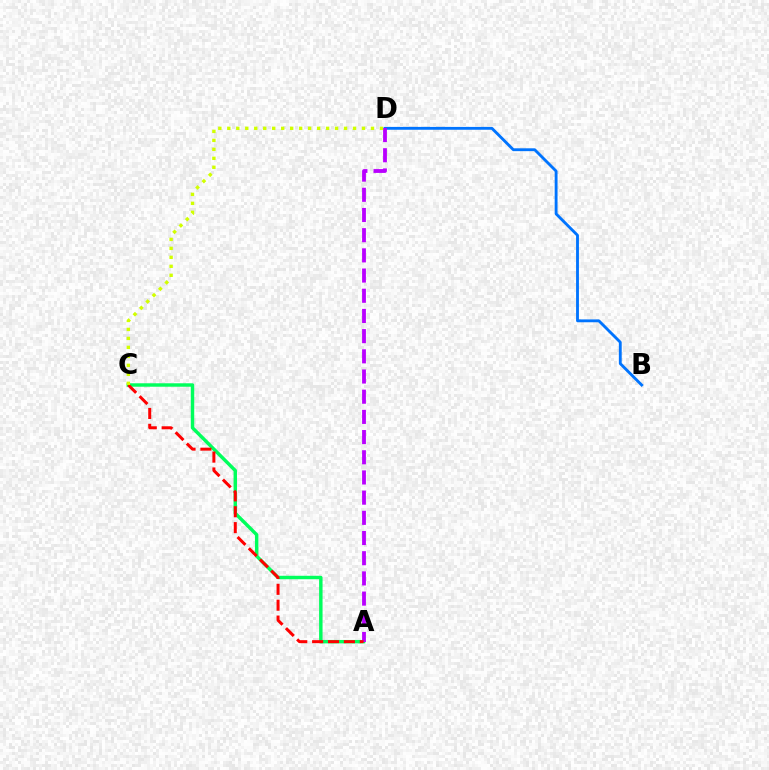{('A', 'C'): [{'color': '#00ff5c', 'line_style': 'solid', 'thickness': 2.48}, {'color': '#ff0000', 'line_style': 'dashed', 'thickness': 2.16}], ('B', 'D'): [{'color': '#0074ff', 'line_style': 'solid', 'thickness': 2.05}], ('A', 'D'): [{'color': '#b900ff', 'line_style': 'dashed', 'thickness': 2.74}], ('C', 'D'): [{'color': '#d1ff00', 'line_style': 'dotted', 'thickness': 2.44}]}